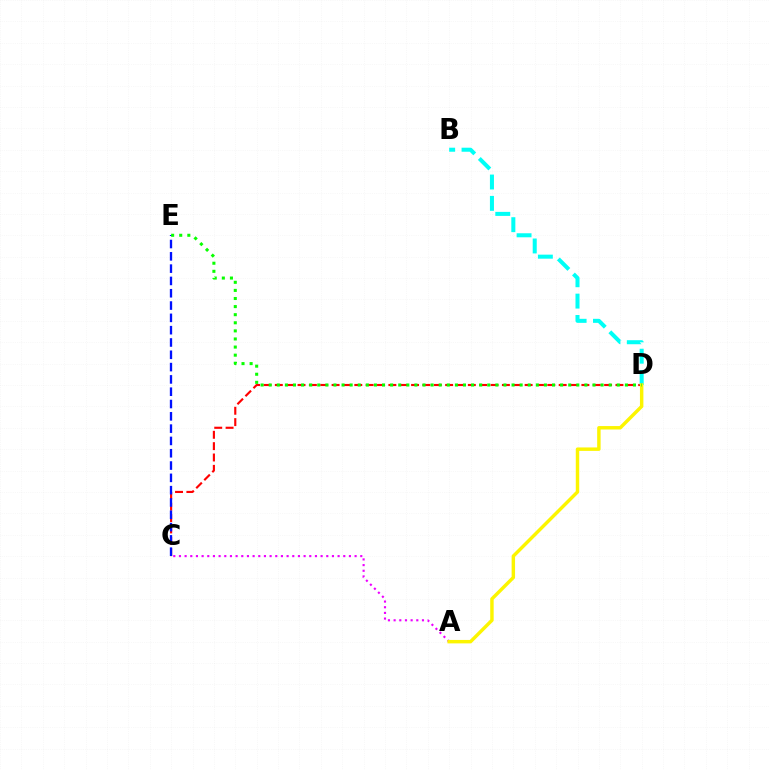{('C', 'D'): [{'color': '#ff0000', 'line_style': 'dashed', 'thickness': 1.54}], ('B', 'D'): [{'color': '#00fff6', 'line_style': 'dashed', 'thickness': 2.9}], ('A', 'C'): [{'color': '#ee00ff', 'line_style': 'dotted', 'thickness': 1.54}], ('A', 'D'): [{'color': '#fcf500', 'line_style': 'solid', 'thickness': 2.48}], ('C', 'E'): [{'color': '#0010ff', 'line_style': 'dashed', 'thickness': 1.67}], ('D', 'E'): [{'color': '#08ff00', 'line_style': 'dotted', 'thickness': 2.2}]}